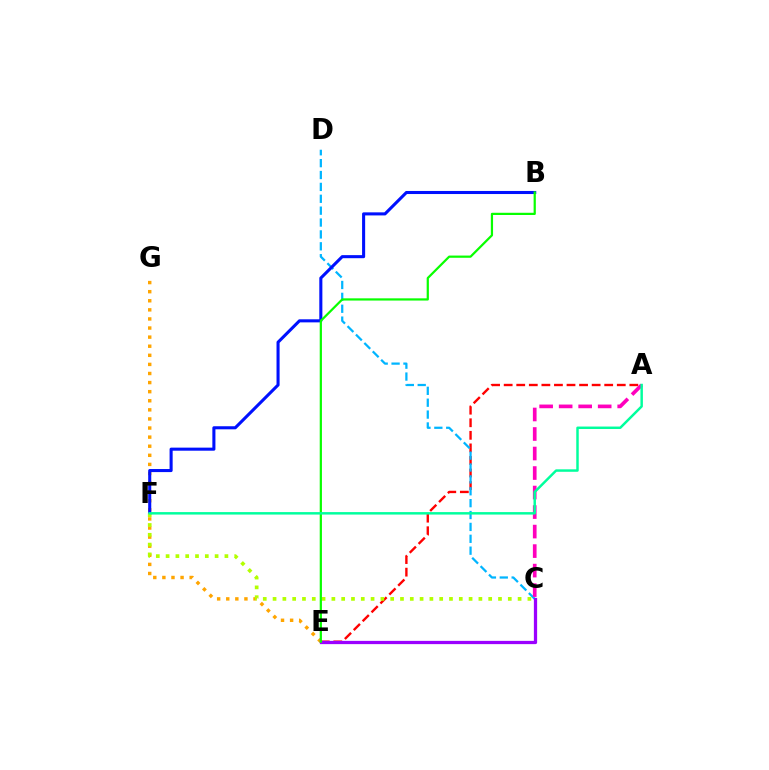{('E', 'G'): [{'color': '#ffa500', 'line_style': 'dotted', 'thickness': 2.47}], ('A', 'E'): [{'color': '#ff0000', 'line_style': 'dashed', 'thickness': 1.71}], ('C', 'D'): [{'color': '#00b5ff', 'line_style': 'dashed', 'thickness': 1.61}], ('B', 'F'): [{'color': '#0010ff', 'line_style': 'solid', 'thickness': 2.21}], ('A', 'C'): [{'color': '#ff00bd', 'line_style': 'dashed', 'thickness': 2.65}], ('C', 'F'): [{'color': '#b3ff00', 'line_style': 'dotted', 'thickness': 2.66}], ('C', 'E'): [{'color': '#9b00ff', 'line_style': 'solid', 'thickness': 2.34}], ('B', 'E'): [{'color': '#08ff00', 'line_style': 'solid', 'thickness': 1.6}], ('A', 'F'): [{'color': '#00ff9d', 'line_style': 'solid', 'thickness': 1.78}]}